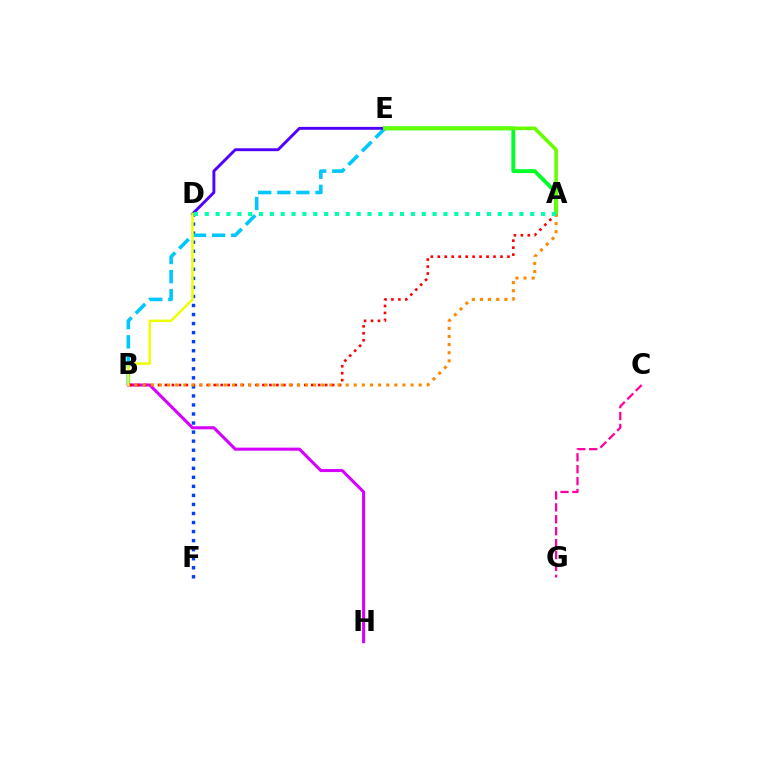{('D', 'F'): [{'color': '#003fff', 'line_style': 'dotted', 'thickness': 2.46}], ('B', 'E'): [{'color': '#00c7ff', 'line_style': 'dashed', 'thickness': 2.59}], ('D', 'E'): [{'color': '#4f00ff', 'line_style': 'solid', 'thickness': 2.08}], ('A', 'E'): [{'color': '#00ff27', 'line_style': 'solid', 'thickness': 2.78}, {'color': '#66ff00', 'line_style': 'solid', 'thickness': 2.61}], ('C', 'G'): [{'color': '#ff00a0', 'line_style': 'dashed', 'thickness': 1.62}], ('B', 'H'): [{'color': '#d600ff', 'line_style': 'solid', 'thickness': 2.2}], ('A', 'B'): [{'color': '#ff0000', 'line_style': 'dotted', 'thickness': 1.89}, {'color': '#ff8800', 'line_style': 'dotted', 'thickness': 2.21}], ('B', 'D'): [{'color': '#eeff00', 'line_style': 'solid', 'thickness': 1.77}], ('A', 'D'): [{'color': '#00ffaf', 'line_style': 'dotted', 'thickness': 2.95}]}